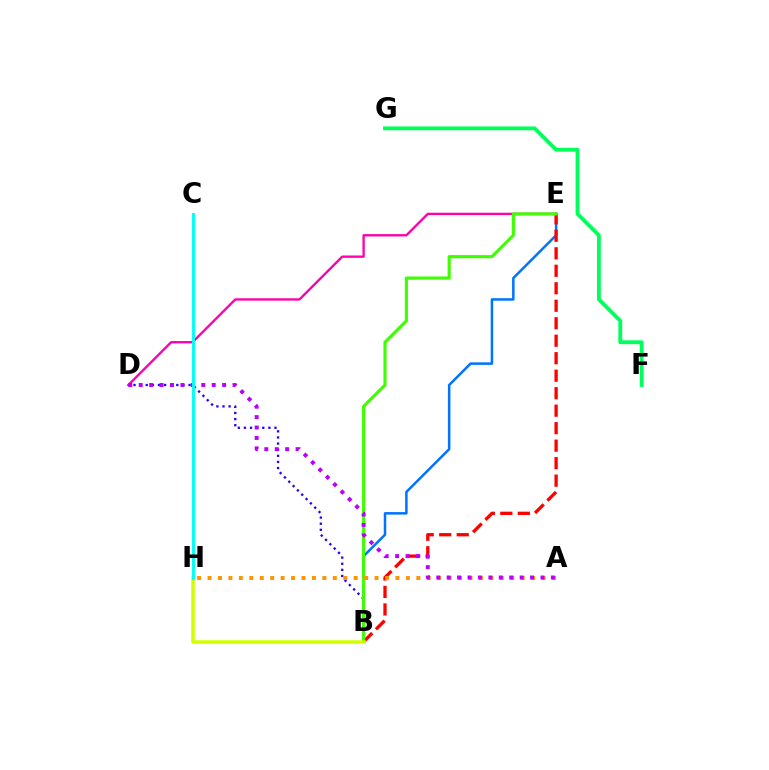{('B', 'D'): [{'color': '#2500ff', 'line_style': 'dotted', 'thickness': 1.66}], ('B', 'E'): [{'color': '#0074ff', 'line_style': 'solid', 'thickness': 1.81}, {'color': '#ff0000', 'line_style': 'dashed', 'thickness': 2.38}, {'color': '#3dff00', 'line_style': 'solid', 'thickness': 2.25}], ('D', 'E'): [{'color': '#ff00ac', 'line_style': 'solid', 'thickness': 1.69}], ('A', 'H'): [{'color': '#ff9400', 'line_style': 'dotted', 'thickness': 2.84}], ('F', 'G'): [{'color': '#00ff5c', 'line_style': 'solid', 'thickness': 2.76}], ('A', 'D'): [{'color': '#b900ff', 'line_style': 'dotted', 'thickness': 2.83}], ('B', 'H'): [{'color': '#d1ff00', 'line_style': 'solid', 'thickness': 2.53}], ('C', 'H'): [{'color': '#00fff6', 'line_style': 'solid', 'thickness': 2.11}]}